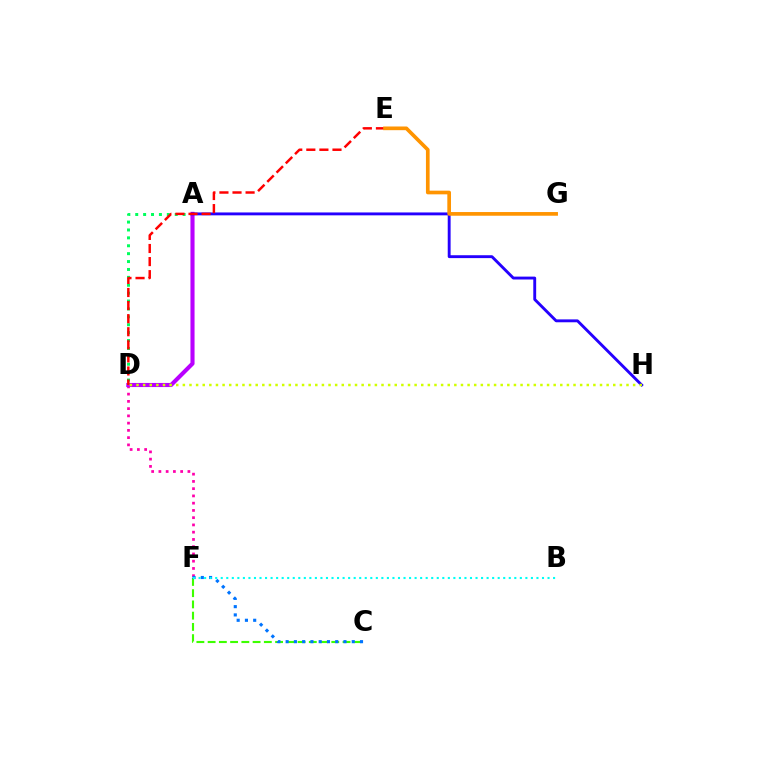{('A', 'D'): [{'color': '#00ff5c', 'line_style': 'dotted', 'thickness': 2.15}, {'color': '#b900ff', 'line_style': 'solid', 'thickness': 2.96}], ('C', 'F'): [{'color': '#3dff00', 'line_style': 'dashed', 'thickness': 1.53}, {'color': '#0074ff', 'line_style': 'dotted', 'thickness': 2.24}], ('D', 'F'): [{'color': '#ff00ac', 'line_style': 'dotted', 'thickness': 1.97}], ('B', 'F'): [{'color': '#00fff6', 'line_style': 'dotted', 'thickness': 1.5}], ('A', 'H'): [{'color': '#2500ff', 'line_style': 'solid', 'thickness': 2.08}], ('D', 'E'): [{'color': '#ff0000', 'line_style': 'dashed', 'thickness': 1.78}], ('E', 'G'): [{'color': '#ff9400', 'line_style': 'solid', 'thickness': 2.65}], ('D', 'H'): [{'color': '#d1ff00', 'line_style': 'dotted', 'thickness': 1.8}]}